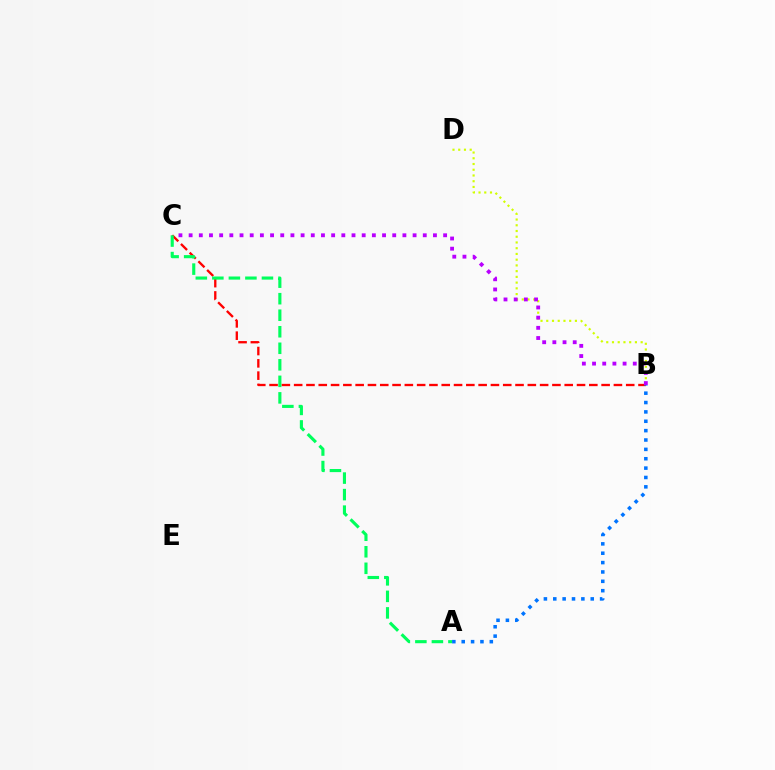{('B', 'C'): [{'color': '#ff0000', 'line_style': 'dashed', 'thickness': 1.67}, {'color': '#b900ff', 'line_style': 'dotted', 'thickness': 2.77}], ('B', 'D'): [{'color': '#d1ff00', 'line_style': 'dotted', 'thickness': 1.56}], ('A', 'C'): [{'color': '#00ff5c', 'line_style': 'dashed', 'thickness': 2.25}], ('A', 'B'): [{'color': '#0074ff', 'line_style': 'dotted', 'thickness': 2.54}]}